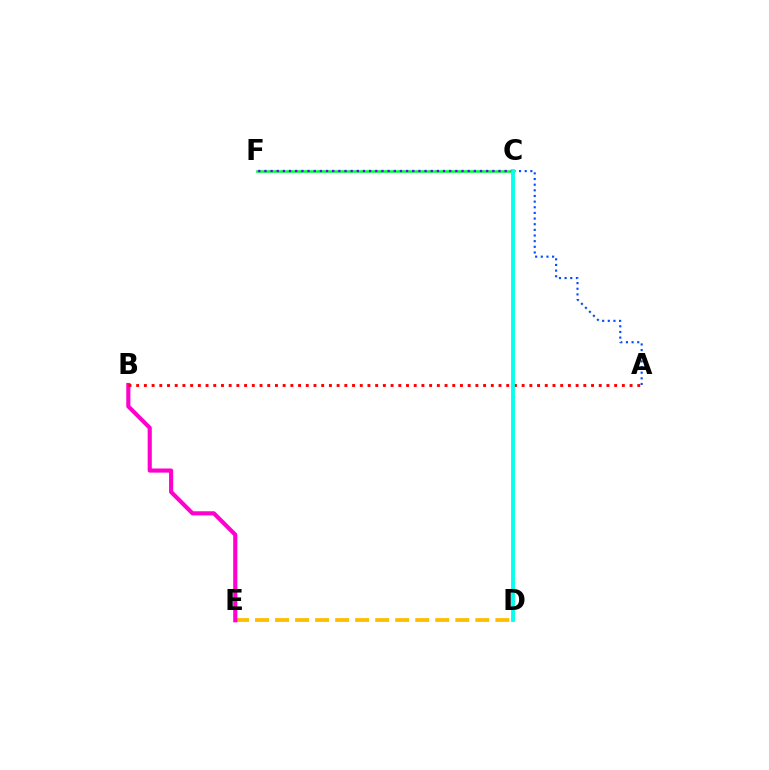{('D', 'E'): [{'color': '#ffbd00', 'line_style': 'dashed', 'thickness': 2.72}], ('C', 'F'): [{'color': '#00ff39', 'line_style': 'solid', 'thickness': 1.89}, {'color': '#7200ff', 'line_style': 'dotted', 'thickness': 1.67}], ('B', 'E'): [{'color': '#ff00cf', 'line_style': 'solid', 'thickness': 2.97}], ('A', 'B'): [{'color': '#ff0000', 'line_style': 'dotted', 'thickness': 2.09}], ('A', 'C'): [{'color': '#004bff', 'line_style': 'dotted', 'thickness': 1.53}], ('C', 'D'): [{'color': '#84ff00', 'line_style': 'solid', 'thickness': 2.52}, {'color': '#00fff6', 'line_style': 'solid', 'thickness': 2.64}]}